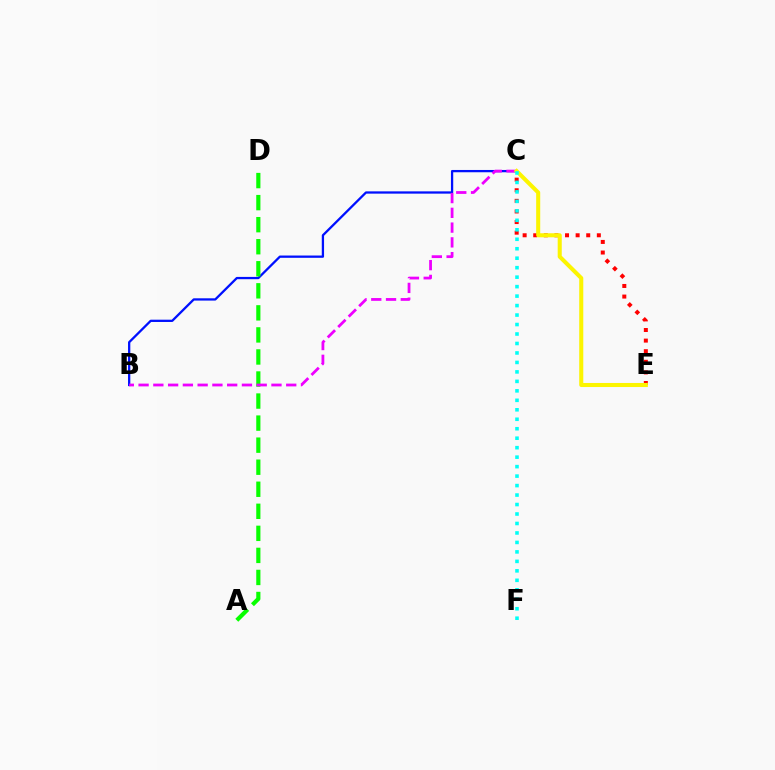{('B', 'C'): [{'color': '#0010ff', 'line_style': 'solid', 'thickness': 1.64}, {'color': '#ee00ff', 'line_style': 'dashed', 'thickness': 2.01}], ('A', 'D'): [{'color': '#08ff00', 'line_style': 'dashed', 'thickness': 3.0}], ('C', 'E'): [{'color': '#ff0000', 'line_style': 'dotted', 'thickness': 2.88}, {'color': '#fcf500', 'line_style': 'solid', 'thickness': 2.92}], ('C', 'F'): [{'color': '#00fff6', 'line_style': 'dotted', 'thickness': 2.57}]}